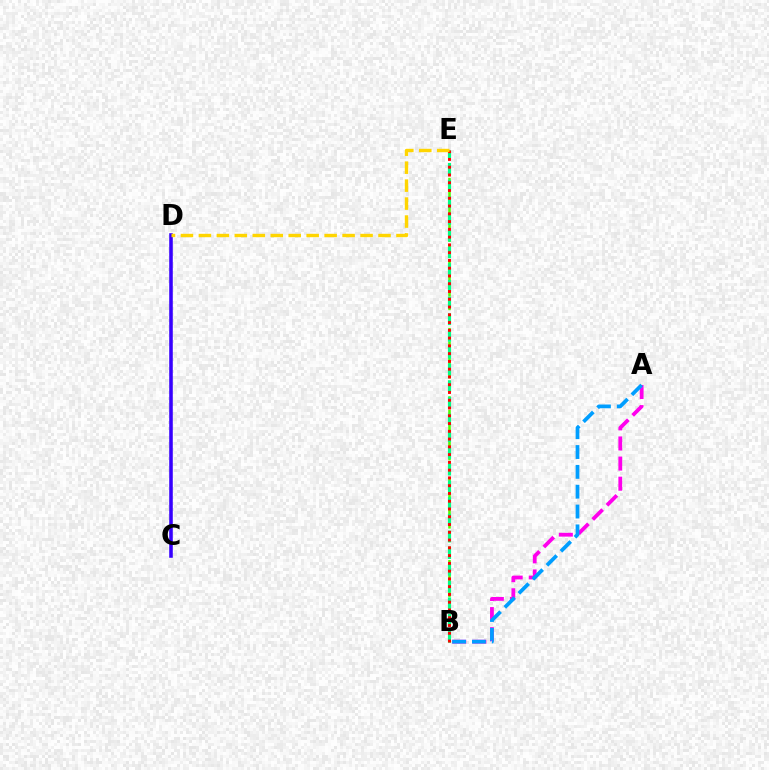{('B', 'E'): [{'color': '#4fff00', 'line_style': 'dashed', 'thickness': 1.85}, {'color': '#00ff86', 'line_style': 'dashed', 'thickness': 2.27}, {'color': '#ff0000', 'line_style': 'dotted', 'thickness': 2.11}], ('A', 'B'): [{'color': '#ff00ed', 'line_style': 'dashed', 'thickness': 2.73}, {'color': '#009eff', 'line_style': 'dashed', 'thickness': 2.7}], ('C', 'D'): [{'color': '#3700ff', 'line_style': 'solid', 'thickness': 2.56}], ('D', 'E'): [{'color': '#ffd500', 'line_style': 'dashed', 'thickness': 2.44}]}